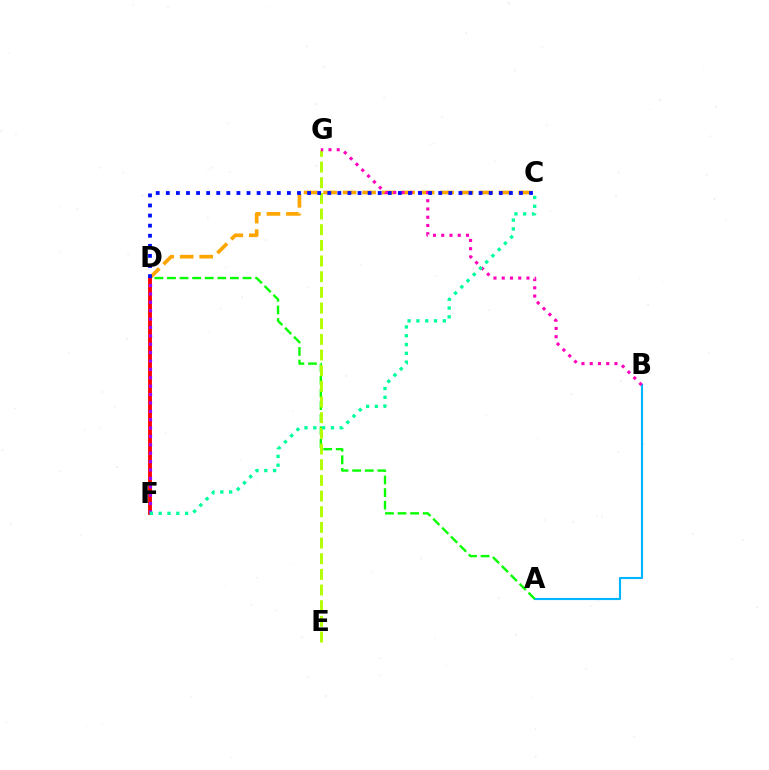{('A', 'B'): [{'color': '#00b5ff', 'line_style': 'solid', 'thickness': 1.54}], ('A', 'D'): [{'color': '#08ff00', 'line_style': 'dashed', 'thickness': 1.71}], ('C', 'D'): [{'color': '#ffa500', 'line_style': 'dashed', 'thickness': 2.65}, {'color': '#0010ff', 'line_style': 'dotted', 'thickness': 2.74}], ('D', 'F'): [{'color': '#ff0000', 'line_style': 'solid', 'thickness': 2.77}, {'color': '#9b00ff', 'line_style': 'dotted', 'thickness': 2.28}], ('E', 'G'): [{'color': '#b3ff00', 'line_style': 'dashed', 'thickness': 2.13}], ('B', 'G'): [{'color': '#ff00bd', 'line_style': 'dotted', 'thickness': 2.24}], ('C', 'F'): [{'color': '#00ff9d', 'line_style': 'dotted', 'thickness': 2.39}]}